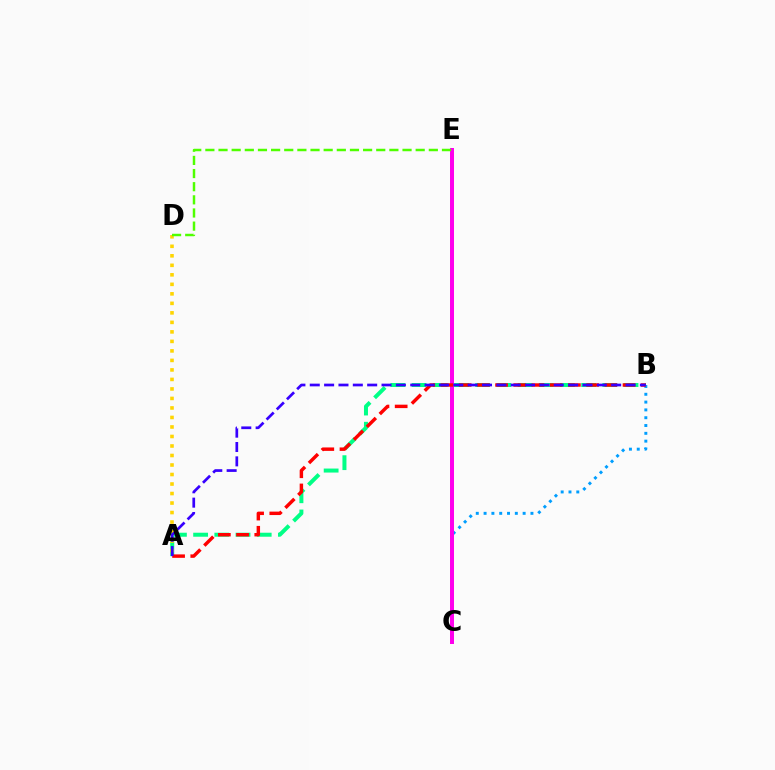{('B', 'C'): [{'color': '#009eff', 'line_style': 'dotted', 'thickness': 2.12}], ('A', 'B'): [{'color': '#00ff86', 'line_style': 'dashed', 'thickness': 2.88}, {'color': '#ff0000', 'line_style': 'dashed', 'thickness': 2.47}, {'color': '#3700ff', 'line_style': 'dashed', 'thickness': 1.95}], ('C', 'E'): [{'color': '#ff00ed', 'line_style': 'solid', 'thickness': 2.87}], ('A', 'D'): [{'color': '#ffd500', 'line_style': 'dotted', 'thickness': 2.58}], ('D', 'E'): [{'color': '#4fff00', 'line_style': 'dashed', 'thickness': 1.79}]}